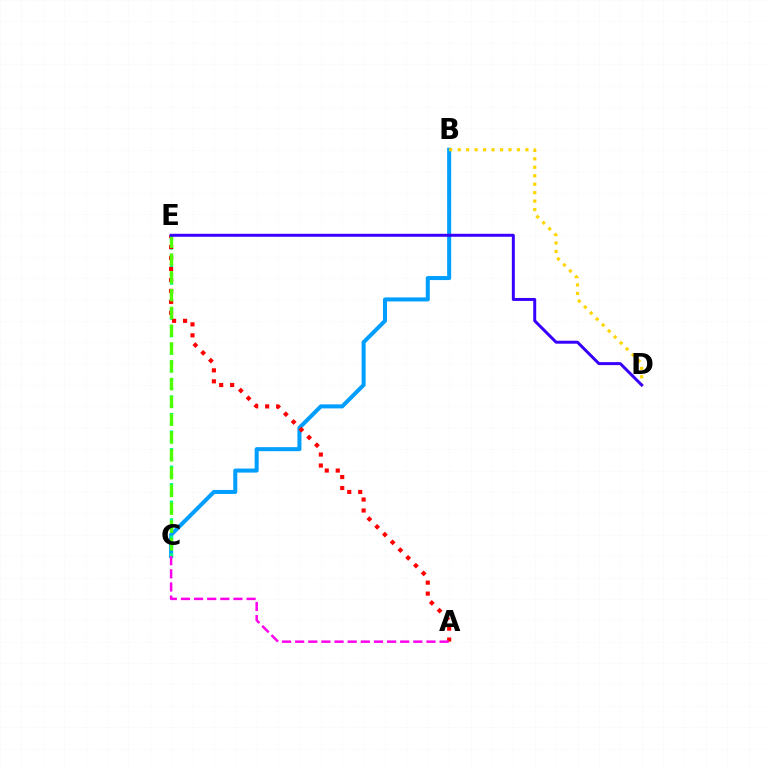{('B', 'C'): [{'color': '#009eff', 'line_style': 'solid', 'thickness': 2.9}], ('C', 'E'): [{'color': '#00ff86', 'line_style': 'dotted', 'thickness': 2.38}, {'color': '#4fff00', 'line_style': 'dashed', 'thickness': 2.42}], ('A', 'E'): [{'color': '#ff0000', 'line_style': 'dotted', 'thickness': 2.98}], ('B', 'D'): [{'color': '#ffd500', 'line_style': 'dotted', 'thickness': 2.3}], ('D', 'E'): [{'color': '#3700ff', 'line_style': 'solid', 'thickness': 2.14}], ('A', 'C'): [{'color': '#ff00ed', 'line_style': 'dashed', 'thickness': 1.78}]}